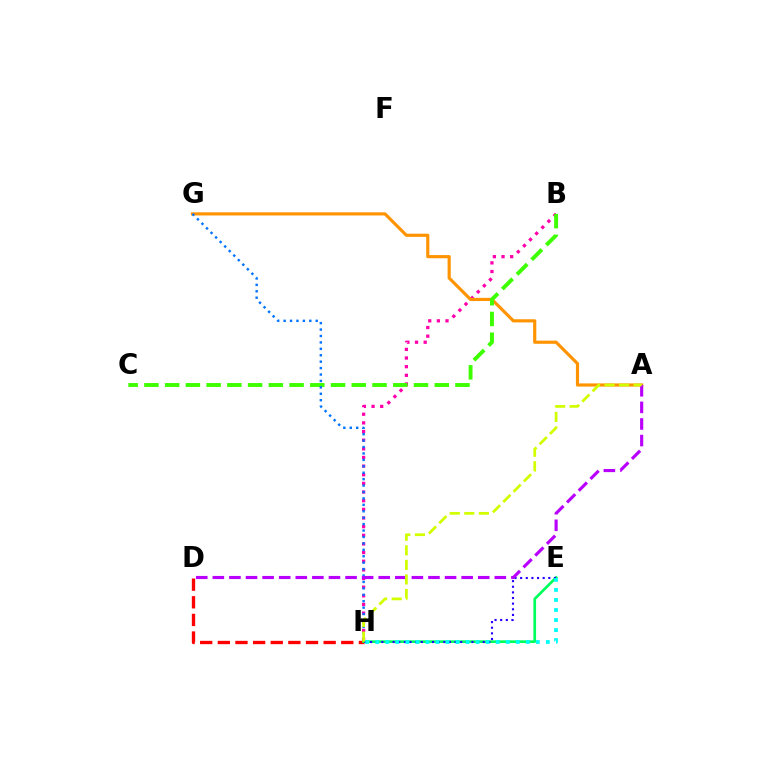{('D', 'H'): [{'color': '#ff0000', 'line_style': 'dashed', 'thickness': 2.4}], ('B', 'H'): [{'color': '#ff00ac', 'line_style': 'dotted', 'thickness': 2.35}], ('A', 'G'): [{'color': '#ff9400', 'line_style': 'solid', 'thickness': 2.28}], ('E', 'H'): [{'color': '#00ff5c', 'line_style': 'solid', 'thickness': 1.94}, {'color': '#2500ff', 'line_style': 'dotted', 'thickness': 1.53}, {'color': '#00fff6', 'line_style': 'dotted', 'thickness': 2.73}], ('B', 'C'): [{'color': '#3dff00', 'line_style': 'dashed', 'thickness': 2.82}], ('G', 'H'): [{'color': '#0074ff', 'line_style': 'dotted', 'thickness': 1.75}], ('A', 'D'): [{'color': '#b900ff', 'line_style': 'dashed', 'thickness': 2.25}], ('A', 'H'): [{'color': '#d1ff00', 'line_style': 'dashed', 'thickness': 1.98}]}